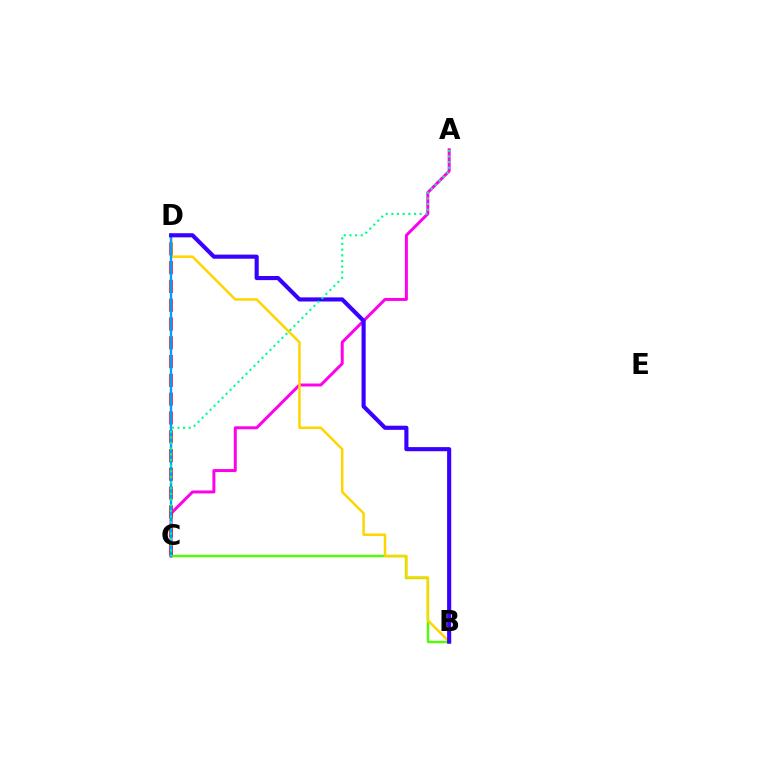{('A', 'C'): [{'color': '#ff00ed', 'line_style': 'solid', 'thickness': 2.14}, {'color': '#00ff86', 'line_style': 'dotted', 'thickness': 1.53}], ('C', 'D'): [{'color': '#ff0000', 'line_style': 'dashed', 'thickness': 2.55}, {'color': '#009eff', 'line_style': 'solid', 'thickness': 1.72}], ('B', 'C'): [{'color': '#4fff00', 'line_style': 'solid', 'thickness': 1.72}], ('B', 'D'): [{'color': '#ffd500', 'line_style': 'solid', 'thickness': 1.79}, {'color': '#3700ff', 'line_style': 'solid', 'thickness': 2.96}]}